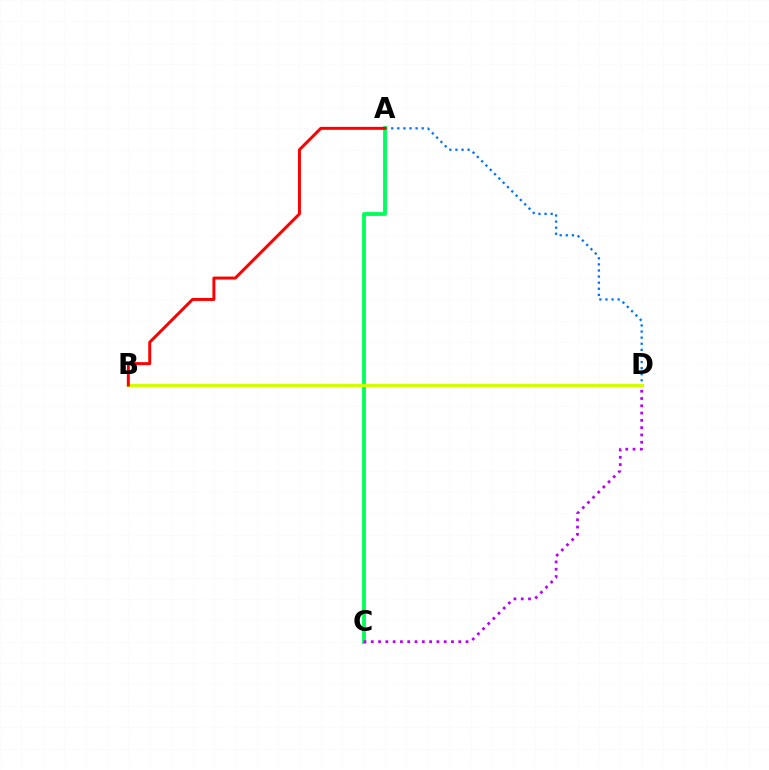{('A', 'D'): [{'color': '#0074ff', 'line_style': 'dotted', 'thickness': 1.65}], ('A', 'C'): [{'color': '#00ff5c', 'line_style': 'solid', 'thickness': 2.76}], ('C', 'D'): [{'color': '#b900ff', 'line_style': 'dotted', 'thickness': 1.98}], ('B', 'D'): [{'color': '#d1ff00', 'line_style': 'solid', 'thickness': 2.37}], ('A', 'B'): [{'color': '#ff0000', 'line_style': 'solid', 'thickness': 2.14}]}